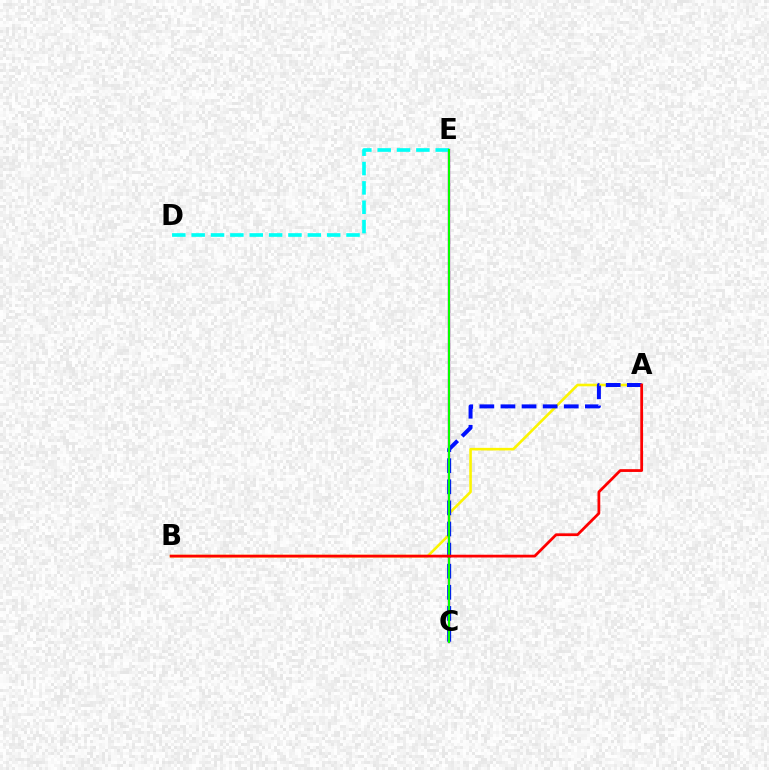{('A', 'B'): [{'color': '#fcf500', 'line_style': 'solid', 'thickness': 1.87}, {'color': '#ff0000', 'line_style': 'solid', 'thickness': 2.0}], ('C', 'E'): [{'color': '#ee00ff', 'line_style': 'solid', 'thickness': 1.7}, {'color': '#08ff00', 'line_style': 'solid', 'thickness': 1.58}], ('D', 'E'): [{'color': '#00fff6', 'line_style': 'dashed', 'thickness': 2.63}], ('A', 'C'): [{'color': '#0010ff', 'line_style': 'dashed', 'thickness': 2.87}]}